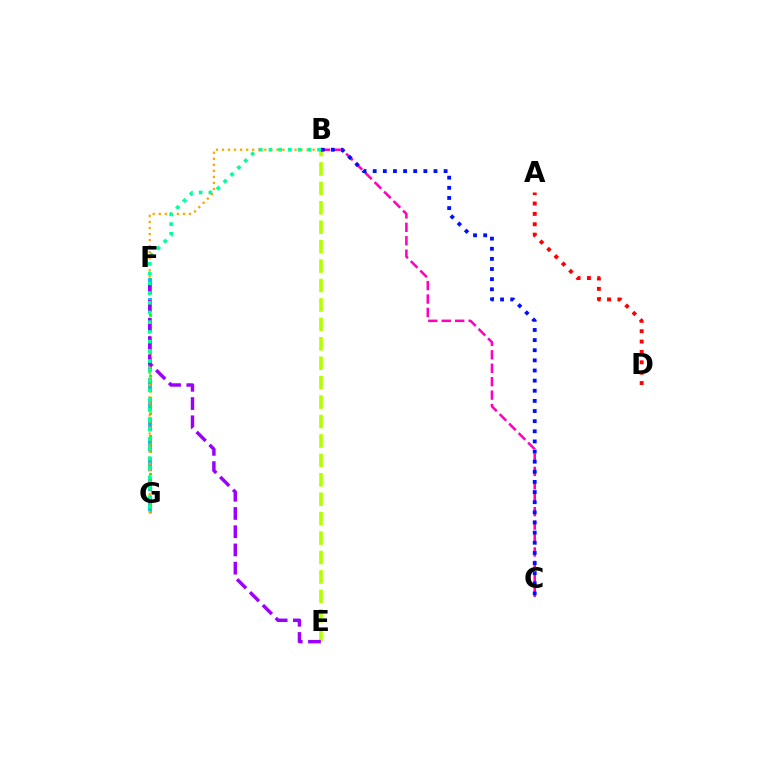{('F', 'G'): [{'color': '#00b5ff', 'line_style': 'dashed', 'thickness': 2.71}, {'color': '#08ff00', 'line_style': 'dotted', 'thickness': 2.06}], ('B', 'G'): [{'color': '#ffa500', 'line_style': 'dotted', 'thickness': 1.64}, {'color': '#00ff9d', 'line_style': 'dotted', 'thickness': 2.64}], ('B', 'E'): [{'color': '#b3ff00', 'line_style': 'dashed', 'thickness': 2.64}], ('E', 'F'): [{'color': '#9b00ff', 'line_style': 'dashed', 'thickness': 2.48}], ('A', 'D'): [{'color': '#ff0000', 'line_style': 'dotted', 'thickness': 2.82}], ('B', 'C'): [{'color': '#ff00bd', 'line_style': 'dashed', 'thickness': 1.82}, {'color': '#0010ff', 'line_style': 'dotted', 'thickness': 2.75}]}